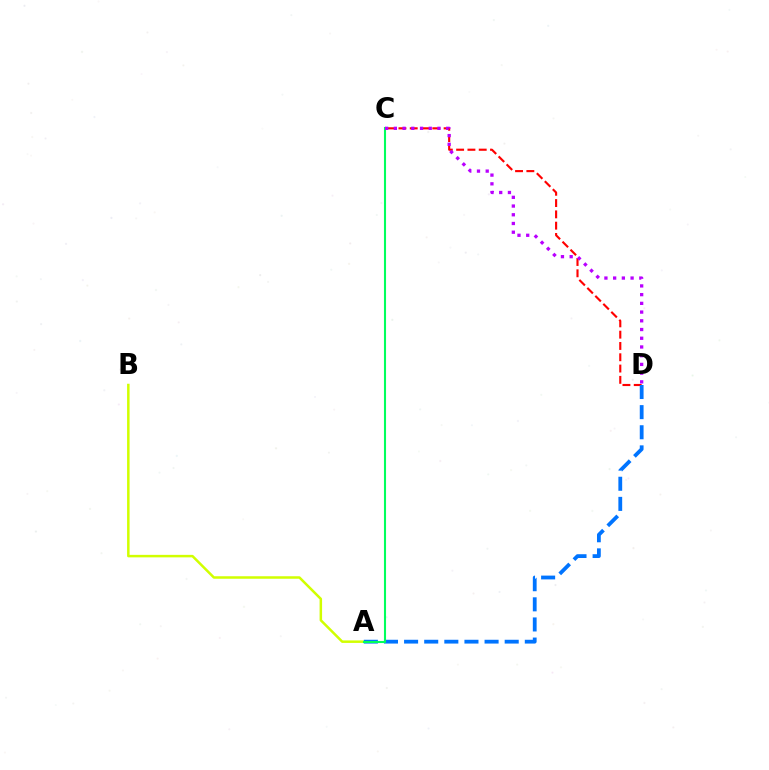{('A', 'B'): [{'color': '#d1ff00', 'line_style': 'solid', 'thickness': 1.8}], ('C', 'D'): [{'color': '#ff0000', 'line_style': 'dashed', 'thickness': 1.53}, {'color': '#b900ff', 'line_style': 'dotted', 'thickness': 2.37}], ('A', 'D'): [{'color': '#0074ff', 'line_style': 'dashed', 'thickness': 2.73}], ('A', 'C'): [{'color': '#00ff5c', 'line_style': 'solid', 'thickness': 1.51}]}